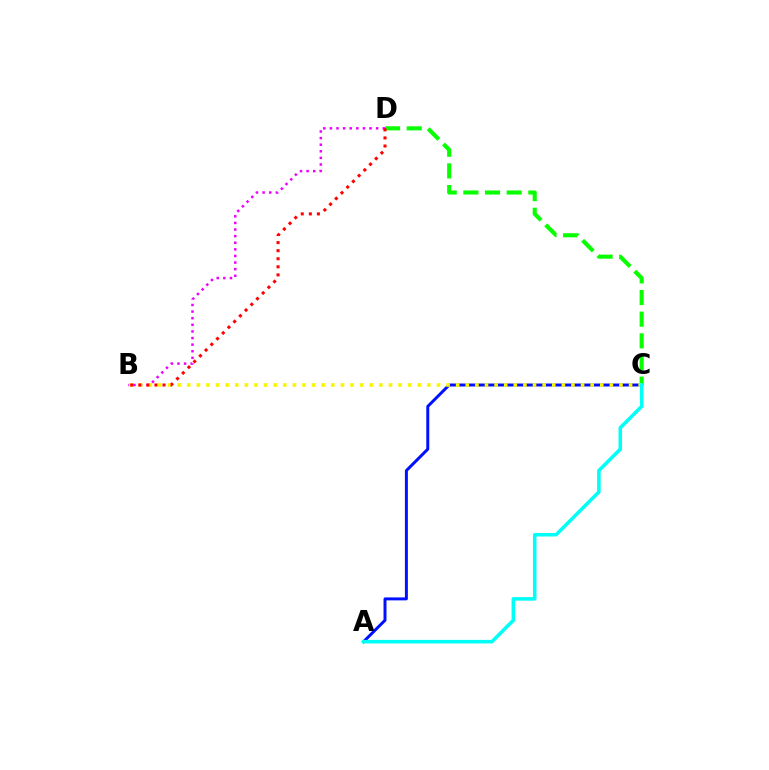{('A', 'C'): [{'color': '#0010ff', 'line_style': 'solid', 'thickness': 2.14}, {'color': '#00fff6', 'line_style': 'solid', 'thickness': 2.55}], ('B', 'D'): [{'color': '#ee00ff', 'line_style': 'dotted', 'thickness': 1.79}, {'color': '#ff0000', 'line_style': 'dotted', 'thickness': 2.19}], ('C', 'D'): [{'color': '#08ff00', 'line_style': 'dashed', 'thickness': 2.94}], ('B', 'C'): [{'color': '#fcf500', 'line_style': 'dotted', 'thickness': 2.61}]}